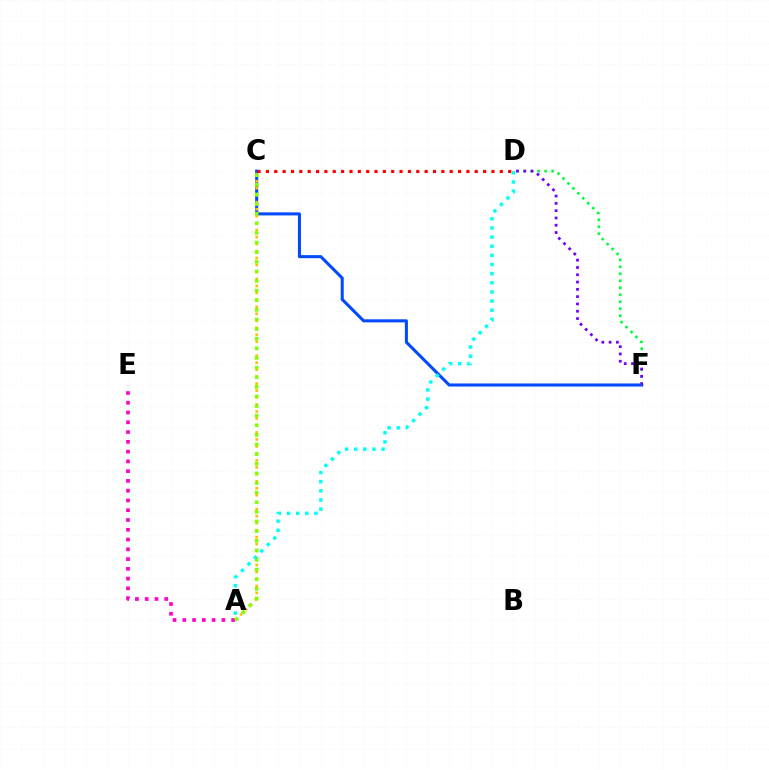{('C', 'F'): [{'color': '#004bff', 'line_style': 'solid', 'thickness': 2.2}], ('A', 'C'): [{'color': '#ffbd00', 'line_style': 'dotted', 'thickness': 1.9}, {'color': '#84ff00', 'line_style': 'dotted', 'thickness': 2.61}], ('A', 'E'): [{'color': '#ff00cf', 'line_style': 'dotted', 'thickness': 2.65}], ('D', 'F'): [{'color': '#00ff39', 'line_style': 'dotted', 'thickness': 1.9}, {'color': '#7200ff', 'line_style': 'dotted', 'thickness': 1.98}], ('A', 'D'): [{'color': '#00fff6', 'line_style': 'dotted', 'thickness': 2.48}], ('C', 'D'): [{'color': '#ff0000', 'line_style': 'dotted', 'thickness': 2.27}]}